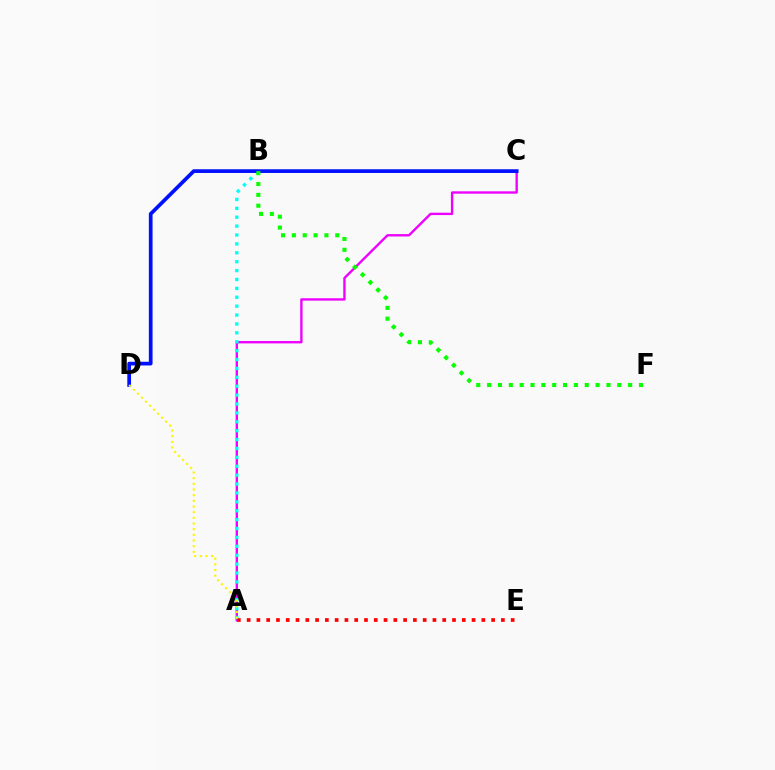{('A', 'C'): [{'color': '#ee00ff', 'line_style': 'solid', 'thickness': 1.7}], ('A', 'B'): [{'color': '#00fff6', 'line_style': 'dotted', 'thickness': 2.42}], ('A', 'E'): [{'color': '#ff0000', 'line_style': 'dotted', 'thickness': 2.66}], ('C', 'D'): [{'color': '#0010ff', 'line_style': 'solid', 'thickness': 2.67}], ('A', 'D'): [{'color': '#fcf500', 'line_style': 'dotted', 'thickness': 1.54}], ('B', 'F'): [{'color': '#08ff00', 'line_style': 'dotted', 'thickness': 2.95}]}